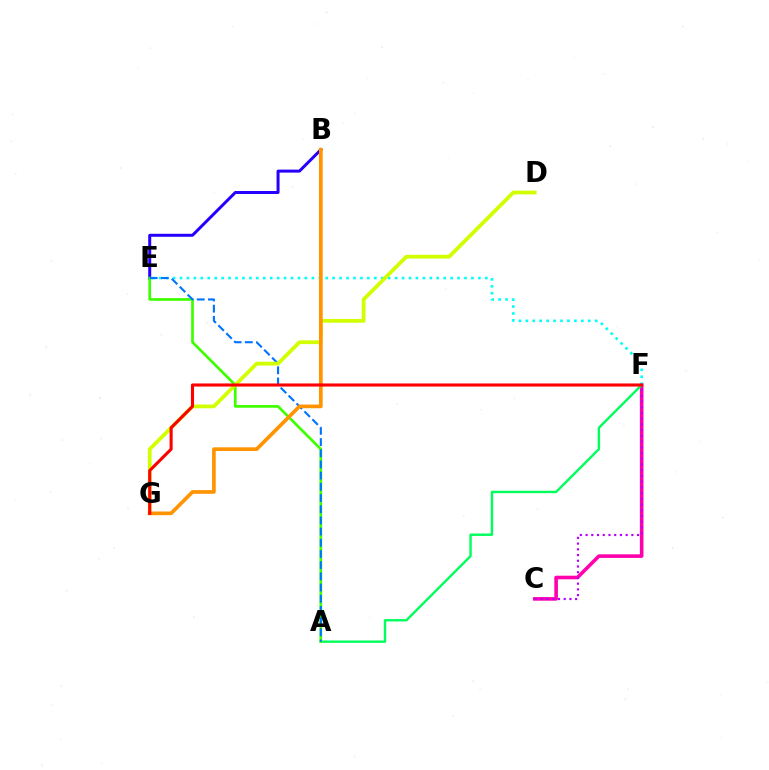{('C', 'F'): [{'color': '#ff00ac', 'line_style': 'solid', 'thickness': 2.59}, {'color': '#b900ff', 'line_style': 'dotted', 'thickness': 1.56}], ('A', 'F'): [{'color': '#00ff5c', 'line_style': 'solid', 'thickness': 1.73}], ('B', 'E'): [{'color': '#2500ff', 'line_style': 'solid', 'thickness': 2.16}], ('A', 'E'): [{'color': '#3dff00', 'line_style': 'solid', 'thickness': 1.94}, {'color': '#0074ff', 'line_style': 'dashed', 'thickness': 1.52}], ('E', 'F'): [{'color': '#00fff6', 'line_style': 'dotted', 'thickness': 1.89}], ('D', 'G'): [{'color': '#d1ff00', 'line_style': 'solid', 'thickness': 2.71}], ('B', 'G'): [{'color': '#ff9400', 'line_style': 'solid', 'thickness': 2.65}], ('F', 'G'): [{'color': '#ff0000', 'line_style': 'solid', 'thickness': 2.23}]}